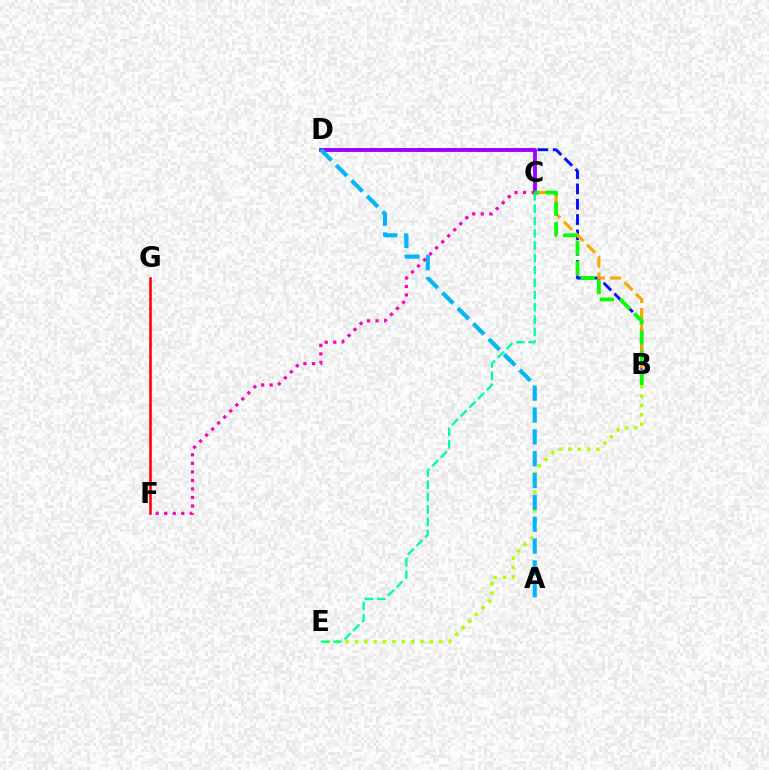{('B', 'D'): [{'color': '#0010ff', 'line_style': 'dashed', 'thickness': 2.08}], ('B', 'C'): [{'color': '#ffa500', 'line_style': 'dashed', 'thickness': 2.23}, {'color': '#08ff00', 'line_style': 'dashed', 'thickness': 2.74}], ('C', 'D'): [{'color': '#9b00ff', 'line_style': 'solid', 'thickness': 2.76}], ('F', 'G'): [{'color': '#ff0000', 'line_style': 'solid', 'thickness': 1.86}], ('B', 'E'): [{'color': '#b3ff00', 'line_style': 'dotted', 'thickness': 2.54}], ('A', 'D'): [{'color': '#00b5ff', 'line_style': 'dashed', 'thickness': 2.97}], ('C', 'F'): [{'color': '#ff00bd', 'line_style': 'dotted', 'thickness': 2.32}], ('C', 'E'): [{'color': '#00ff9d', 'line_style': 'dashed', 'thickness': 1.67}]}